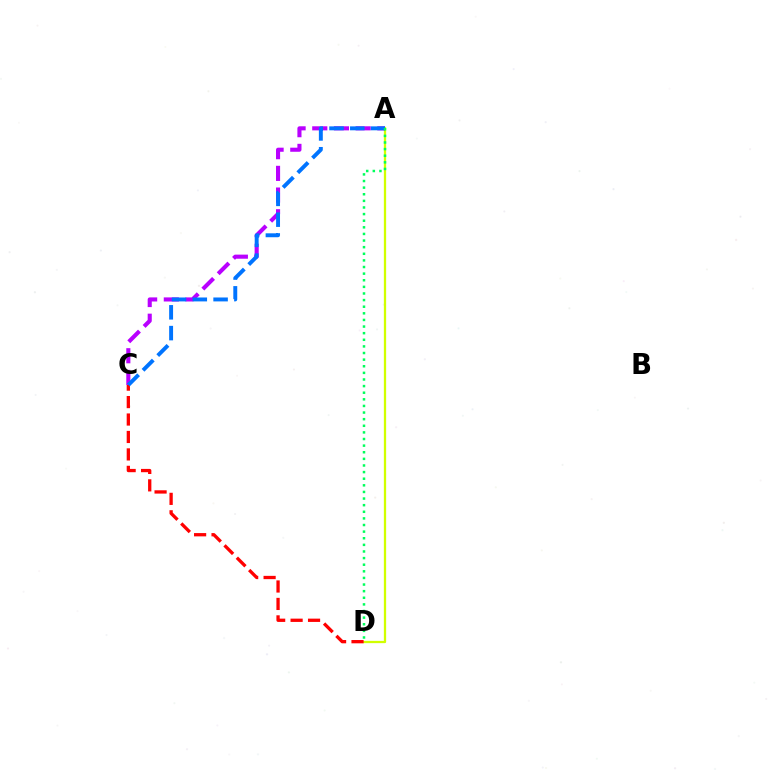{('A', 'D'): [{'color': '#d1ff00', 'line_style': 'solid', 'thickness': 1.64}, {'color': '#00ff5c', 'line_style': 'dotted', 'thickness': 1.8}], ('A', 'C'): [{'color': '#b900ff', 'line_style': 'dashed', 'thickness': 2.95}, {'color': '#0074ff', 'line_style': 'dashed', 'thickness': 2.82}], ('C', 'D'): [{'color': '#ff0000', 'line_style': 'dashed', 'thickness': 2.37}]}